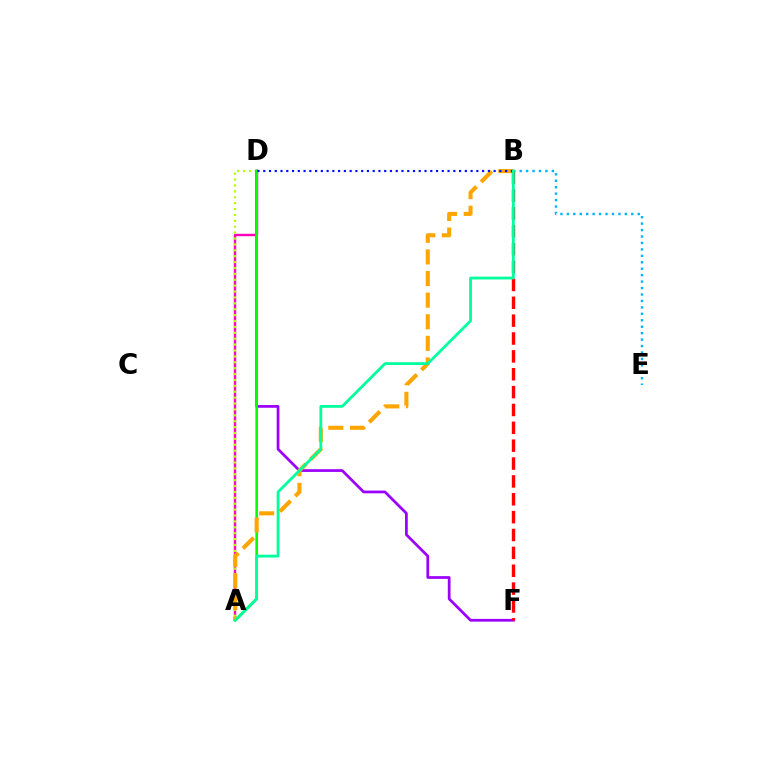{('A', 'D'): [{'color': '#ff00bd', 'line_style': 'solid', 'thickness': 1.73}, {'color': '#b3ff00', 'line_style': 'dotted', 'thickness': 1.6}, {'color': '#08ff00', 'line_style': 'solid', 'thickness': 1.89}], ('D', 'F'): [{'color': '#9b00ff', 'line_style': 'solid', 'thickness': 1.97}], ('B', 'E'): [{'color': '#00b5ff', 'line_style': 'dotted', 'thickness': 1.75}], ('A', 'B'): [{'color': '#ffa500', 'line_style': 'dashed', 'thickness': 2.94}, {'color': '#00ff9d', 'line_style': 'solid', 'thickness': 2.01}], ('B', 'D'): [{'color': '#0010ff', 'line_style': 'dotted', 'thickness': 1.56}], ('B', 'F'): [{'color': '#ff0000', 'line_style': 'dashed', 'thickness': 2.43}]}